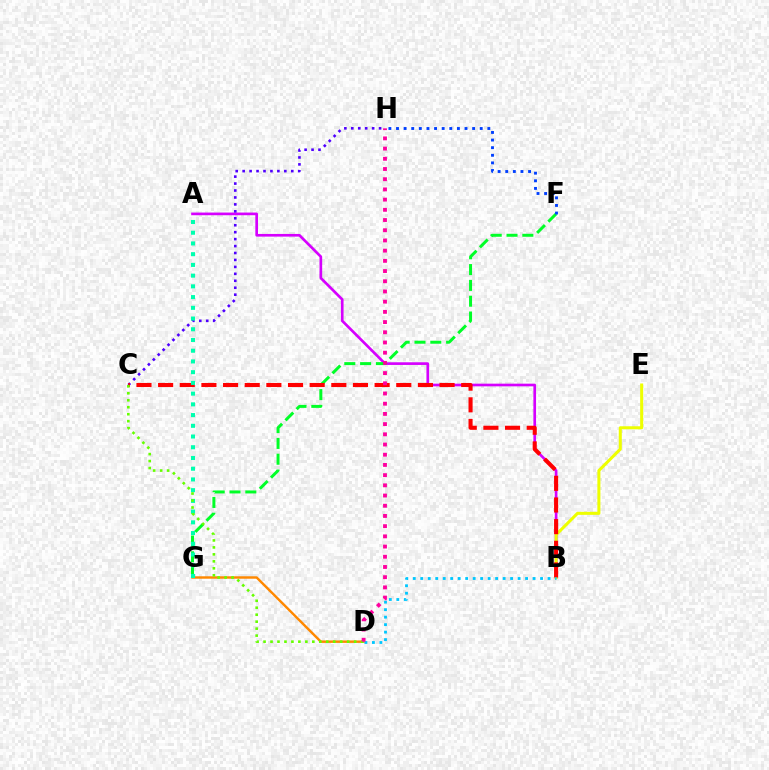{('A', 'B'): [{'color': '#d600ff', 'line_style': 'solid', 'thickness': 1.92}], ('F', 'G'): [{'color': '#00ff27', 'line_style': 'dashed', 'thickness': 2.15}], ('B', 'E'): [{'color': '#eeff00', 'line_style': 'solid', 'thickness': 2.19}], ('C', 'H'): [{'color': '#4f00ff', 'line_style': 'dotted', 'thickness': 1.89}], ('B', 'C'): [{'color': '#ff0000', 'line_style': 'dashed', 'thickness': 2.94}], ('D', 'G'): [{'color': '#ff8800', 'line_style': 'solid', 'thickness': 1.75}], ('B', 'D'): [{'color': '#00c7ff', 'line_style': 'dotted', 'thickness': 2.03}], ('F', 'H'): [{'color': '#003fff', 'line_style': 'dotted', 'thickness': 2.07}], ('A', 'G'): [{'color': '#00ffaf', 'line_style': 'dotted', 'thickness': 2.91}], ('C', 'D'): [{'color': '#66ff00', 'line_style': 'dotted', 'thickness': 1.89}], ('D', 'H'): [{'color': '#ff00a0', 'line_style': 'dotted', 'thickness': 2.77}]}